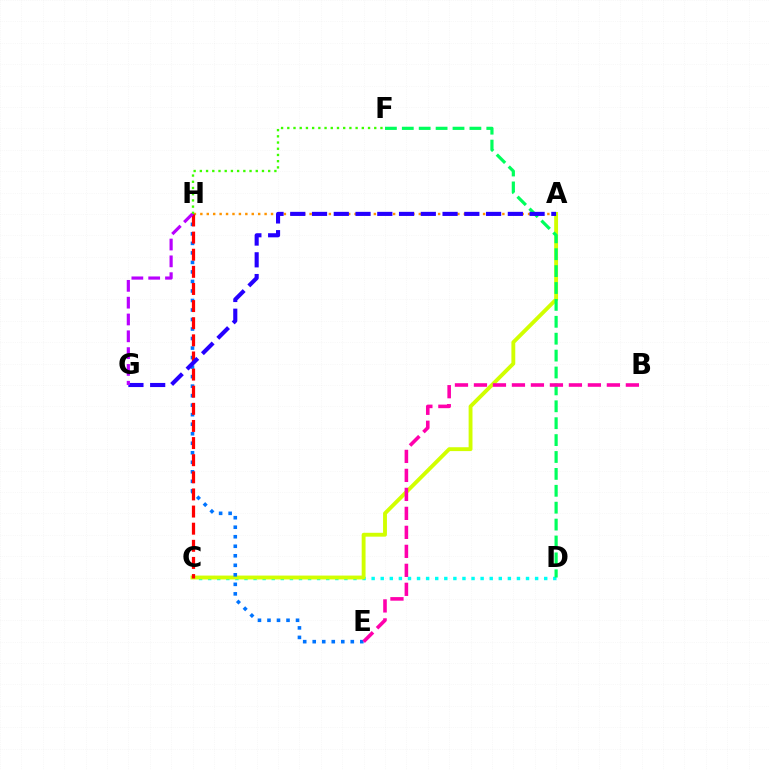{('C', 'D'): [{'color': '#00fff6', 'line_style': 'dotted', 'thickness': 2.47}], ('A', 'H'): [{'color': '#ff9400', 'line_style': 'dotted', 'thickness': 1.75}], ('A', 'C'): [{'color': '#d1ff00', 'line_style': 'solid', 'thickness': 2.78}], ('E', 'H'): [{'color': '#0074ff', 'line_style': 'dotted', 'thickness': 2.59}], ('C', 'H'): [{'color': '#ff0000', 'line_style': 'dashed', 'thickness': 2.33}], ('D', 'F'): [{'color': '#00ff5c', 'line_style': 'dashed', 'thickness': 2.3}], ('A', 'G'): [{'color': '#2500ff', 'line_style': 'dashed', 'thickness': 2.96}], ('F', 'H'): [{'color': '#3dff00', 'line_style': 'dotted', 'thickness': 1.69}], ('B', 'E'): [{'color': '#ff00ac', 'line_style': 'dashed', 'thickness': 2.58}], ('G', 'H'): [{'color': '#b900ff', 'line_style': 'dashed', 'thickness': 2.28}]}